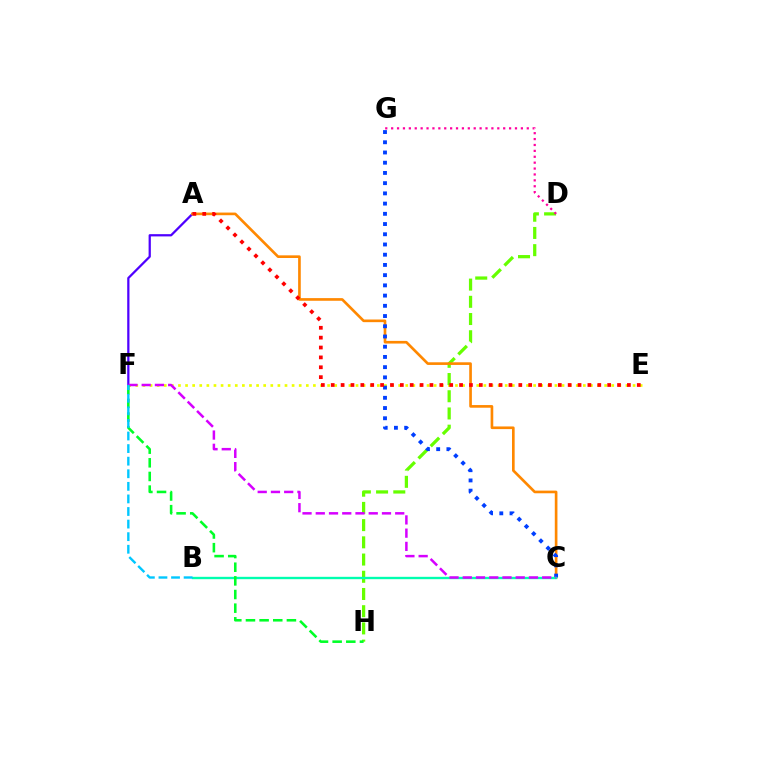{('E', 'F'): [{'color': '#eeff00', 'line_style': 'dotted', 'thickness': 1.93}], ('D', 'H'): [{'color': '#66ff00', 'line_style': 'dashed', 'thickness': 2.34}], ('D', 'G'): [{'color': '#ff00a0', 'line_style': 'dotted', 'thickness': 1.6}], ('A', 'F'): [{'color': '#4f00ff', 'line_style': 'solid', 'thickness': 1.62}], ('A', 'C'): [{'color': '#ff8800', 'line_style': 'solid', 'thickness': 1.91}], ('C', 'G'): [{'color': '#003fff', 'line_style': 'dotted', 'thickness': 2.78}], ('B', 'C'): [{'color': '#00ffaf', 'line_style': 'solid', 'thickness': 1.7}], ('A', 'E'): [{'color': '#ff0000', 'line_style': 'dotted', 'thickness': 2.68}], ('C', 'F'): [{'color': '#d600ff', 'line_style': 'dashed', 'thickness': 1.8}], ('F', 'H'): [{'color': '#00ff27', 'line_style': 'dashed', 'thickness': 1.85}], ('B', 'F'): [{'color': '#00c7ff', 'line_style': 'dashed', 'thickness': 1.71}]}